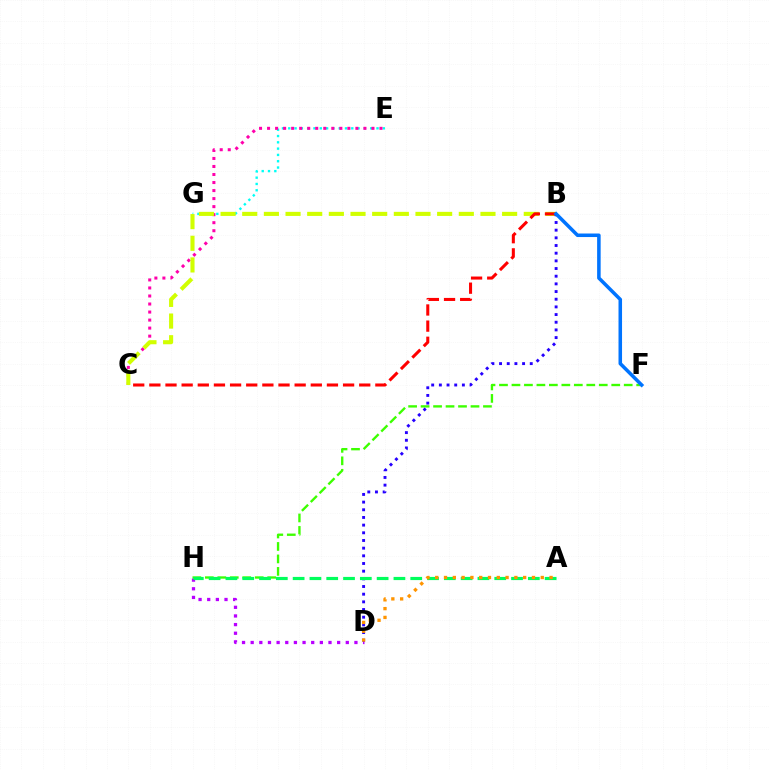{('E', 'G'): [{'color': '#00fff6', 'line_style': 'dotted', 'thickness': 1.71}], ('C', 'E'): [{'color': '#ff00ac', 'line_style': 'dotted', 'thickness': 2.18}], ('D', 'H'): [{'color': '#b900ff', 'line_style': 'dotted', 'thickness': 2.35}], ('B', 'C'): [{'color': '#d1ff00', 'line_style': 'dashed', 'thickness': 2.94}, {'color': '#ff0000', 'line_style': 'dashed', 'thickness': 2.19}], ('F', 'H'): [{'color': '#3dff00', 'line_style': 'dashed', 'thickness': 1.69}], ('B', 'D'): [{'color': '#2500ff', 'line_style': 'dotted', 'thickness': 2.08}], ('A', 'H'): [{'color': '#00ff5c', 'line_style': 'dashed', 'thickness': 2.28}], ('A', 'D'): [{'color': '#ff9400', 'line_style': 'dotted', 'thickness': 2.39}], ('B', 'F'): [{'color': '#0074ff', 'line_style': 'solid', 'thickness': 2.55}]}